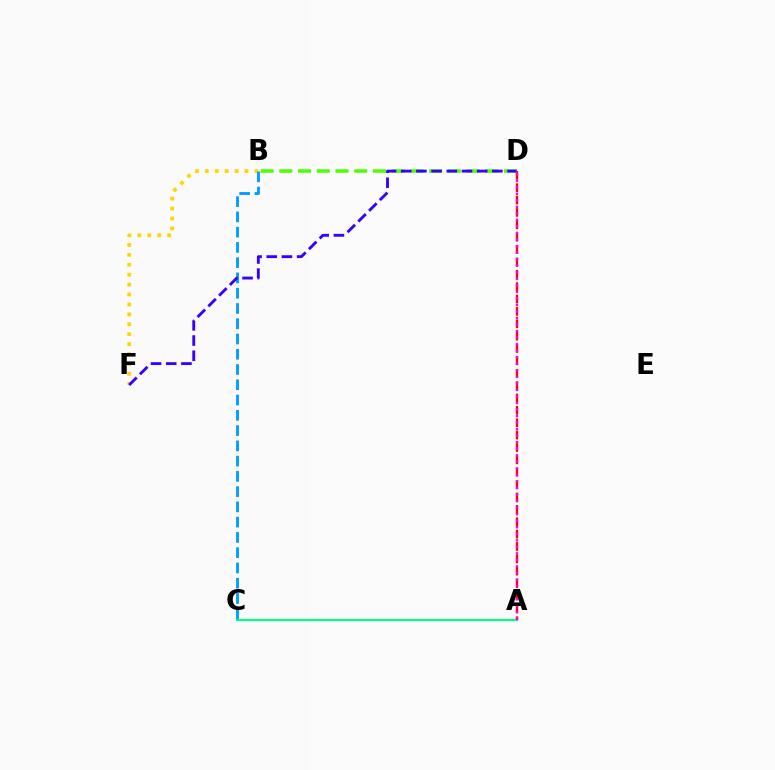{('B', 'F'): [{'color': '#ffd500', 'line_style': 'dotted', 'thickness': 2.7}], ('B', 'C'): [{'color': '#009eff', 'line_style': 'dashed', 'thickness': 2.07}], ('A', 'D'): [{'color': '#ff0000', 'line_style': 'dashed', 'thickness': 1.68}, {'color': '#ff00ed', 'line_style': 'dotted', 'thickness': 1.78}], ('A', 'C'): [{'color': '#00ff86', 'line_style': 'solid', 'thickness': 1.55}], ('B', 'D'): [{'color': '#4fff00', 'line_style': 'dashed', 'thickness': 2.54}], ('D', 'F'): [{'color': '#3700ff', 'line_style': 'dashed', 'thickness': 2.06}]}